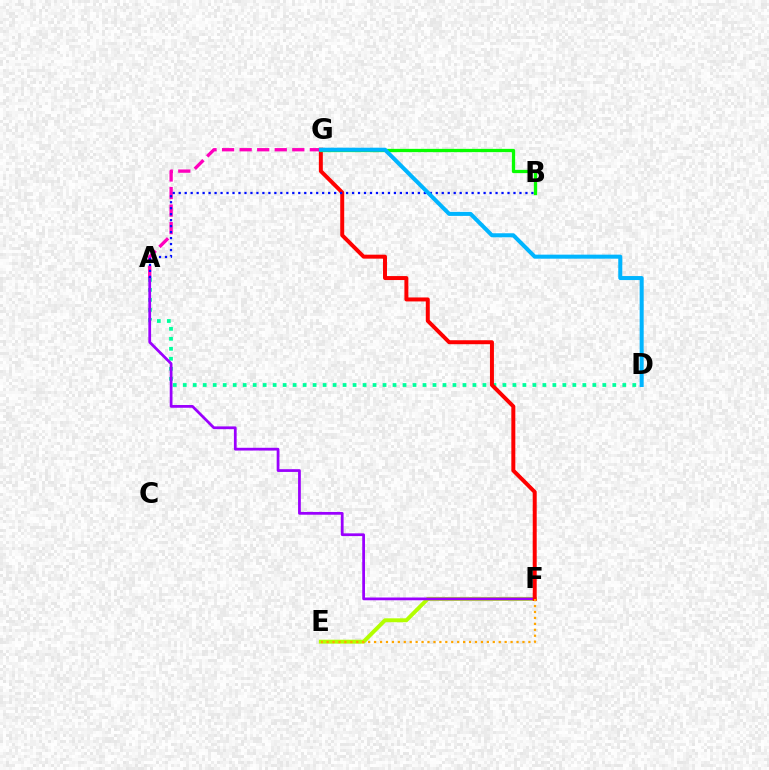{('A', 'G'): [{'color': '#ff00bd', 'line_style': 'dashed', 'thickness': 2.38}], ('E', 'F'): [{'color': '#b3ff00', 'line_style': 'solid', 'thickness': 2.82}, {'color': '#ffa500', 'line_style': 'dotted', 'thickness': 1.61}], ('A', 'D'): [{'color': '#00ff9d', 'line_style': 'dotted', 'thickness': 2.71}], ('A', 'F'): [{'color': '#9b00ff', 'line_style': 'solid', 'thickness': 1.98}], ('F', 'G'): [{'color': '#ff0000', 'line_style': 'solid', 'thickness': 2.86}], ('A', 'B'): [{'color': '#0010ff', 'line_style': 'dotted', 'thickness': 1.62}], ('B', 'G'): [{'color': '#08ff00', 'line_style': 'solid', 'thickness': 2.36}], ('D', 'G'): [{'color': '#00b5ff', 'line_style': 'solid', 'thickness': 2.9}]}